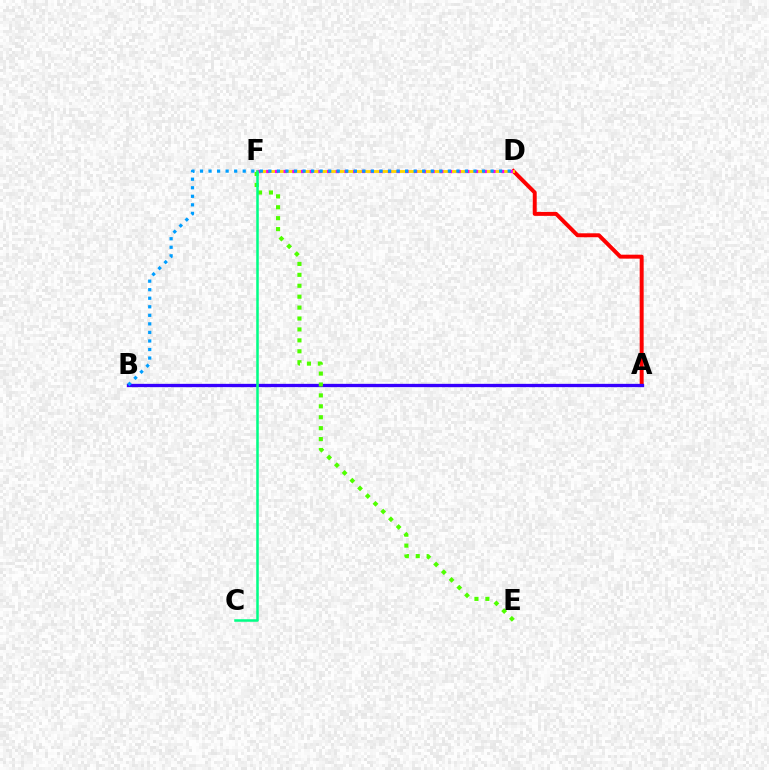{('A', 'D'): [{'color': '#ff0000', 'line_style': 'solid', 'thickness': 2.85}], ('A', 'B'): [{'color': '#3700ff', 'line_style': 'solid', 'thickness': 2.38}], ('D', 'F'): [{'color': '#ffd500', 'line_style': 'solid', 'thickness': 2.06}, {'color': '#ff00ed', 'line_style': 'dotted', 'thickness': 2.36}], ('E', 'F'): [{'color': '#4fff00', 'line_style': 'dotted', 'thickness': 2.97}], ('B', 'D'): [{'color': '#009eff', 'line_style': 'dotted', 'thickness': 2.32}], ('C', 'F'): [{'color': '#00ff86', 'line_style': 'solid', 'thickness': 1.82}]}